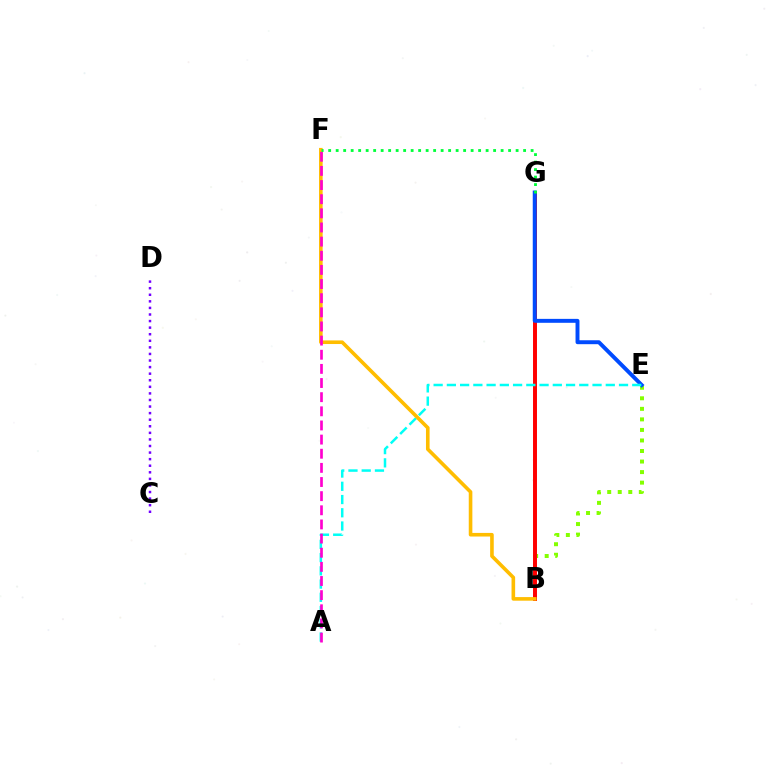{('B', 'E'): [{'color': '#84ff00', 'line_style': 'dotted', 'thickness': 2.86}], ('B', 'G'): [{'color': '#ff0000', 'line_style': 'solid', 'thickness': 2.85}], ('E', 'G'): [{'color': '#004bff', 'line_style': 'solid', 'thickness': 2.83}], ('A', 'E'): [{'color': '#00fff6', 'line_style': 'dashed', 'thickness': 1.8}], ('B', 'F'): [{'color': '#ffbd00', 'line_style': 'solid', 'thickness': 2.6}], ('A', 'F'): [{'color': '#ff00cf', 'line_style': 'dashed', 'thickness': 1.92}], ('C', 'D'): [{'color': '#7200ff', 'line_style': 'dotted', 'thickness': 1.79}], ('F', 'G'): [{'color': '#00ff39', 'line_style': 'dotted', 'thickness': 2.04}]}